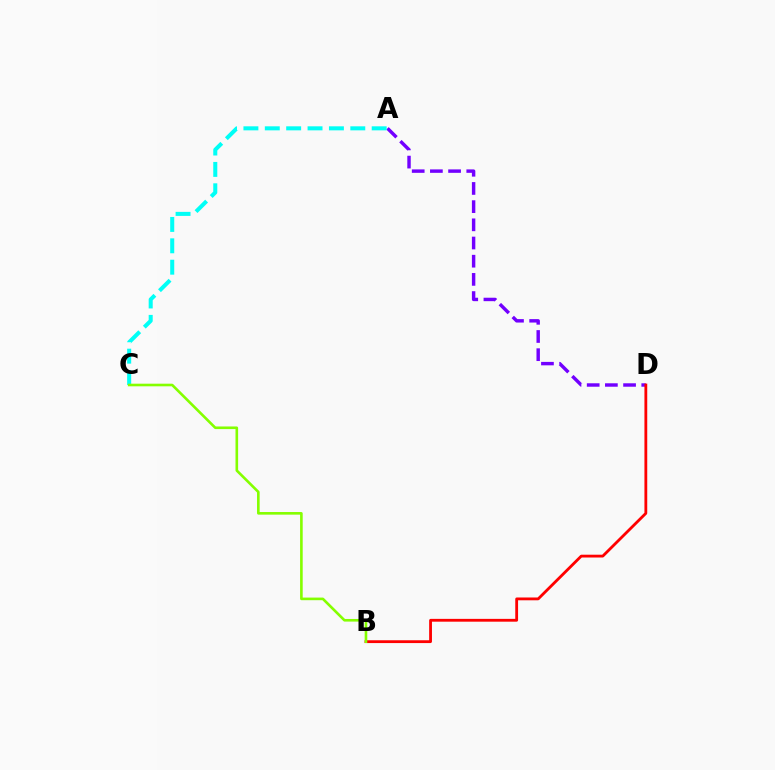{('A', 'D'): [{'color': '#7200ff', 'line_style': 'dashed', 'thickness': 2.47}], ('A', 'C'): [{'color': '#00fff6', 'line_style': 'dashed', 'thickness': 2.9}], ('B', 'D'): [{'color': '#ff0000', 'line_style': 'solid', 'thickness': 2.02}], ('B', 'C'): [{'color': '#84ff00', 'line_style': 'solid', 'thickness': 1.89}]}